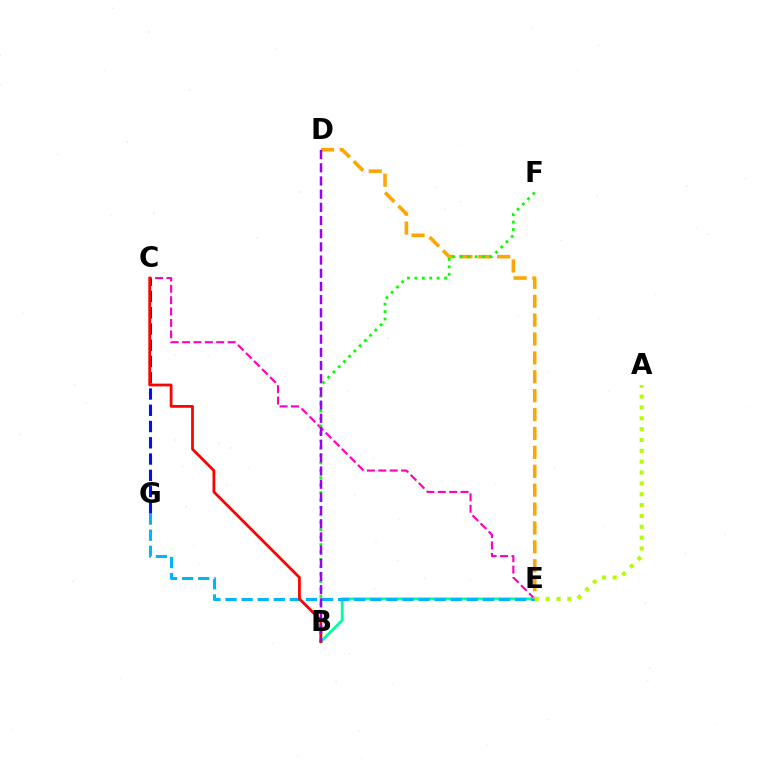{('B', 'E'): [{'color': '#00ff9d', 'line_style': 'solid', 'thickness': 2.06}], ('C', 'E'): [{'color': '#ff00bd', 'line_style': 'dashed', 'thickness': 1.55}], ('E', 'G'): [{'color': '#00b5ff', 'line_style': 'dashed', 'thickness': 2.19}], ('D', 'E'): [{'color': '#ffa500', 'line_style': 'dashed', 'thickness': 2.57}], ('C', 'G'): [{'color': '#0010ff', 'line_style': 'dashed', 'thickness': 2.21}], ('A', 'E'): [{'color': '#b3ff00', 'line_style': 'dotted', 'thickness': 2.95}], ('B', 'F'): [{'color': '#08ff00', 'line_style': 'dotted', 'thickness': 2.01}], ('B', 'C'): [{'color': '#ff0000', 'line_style': 'solid', 'thickness': 1.98}], ('B', 'D'): [{'color': '#9b00ff', 'line_style': 'dashed', 'thickness': 1.79}]}